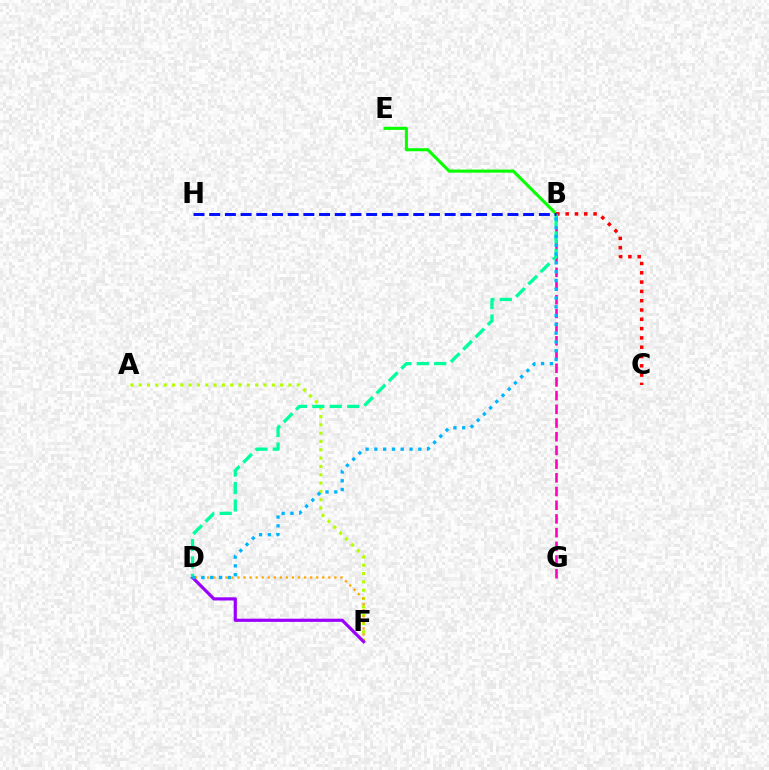{('A', 'F'): [{'color': '#b3ff00', 'line_style': 'dotted', 'thickness': 2.26}], ('B', 'G'): [{'color': '#ff00bd', 'line_style': 'dashed', 'thickness': 1.86}], ('B', 'E'): [{'color': '#08ff00', 'line_style': 'solid', 'thickness': 2.21}], ('B', 'C'): [{'color': '#ff0000', 'line_style': 'dotted', 'thickness': 2.53}], ('D', 'F'): [{'color': '#ffa500', 'line_style': 'dotted', 'thickness': 1.65}, {'color': '#9b00ff', 'line_style': 'solid', 'thickness': 2.3}], ('B', 'D'): [{'color': '#00ff9d', 'line_style': 'dashed', 'thickness': 2.37}, {'color': '#00b5ff', 'line_style': 'dotted', 'thickness': 2.39}], ('B', 'H'): [{'color': '#0010ff', 'line_style': 'dashed', 'thickness': 2.13}]}